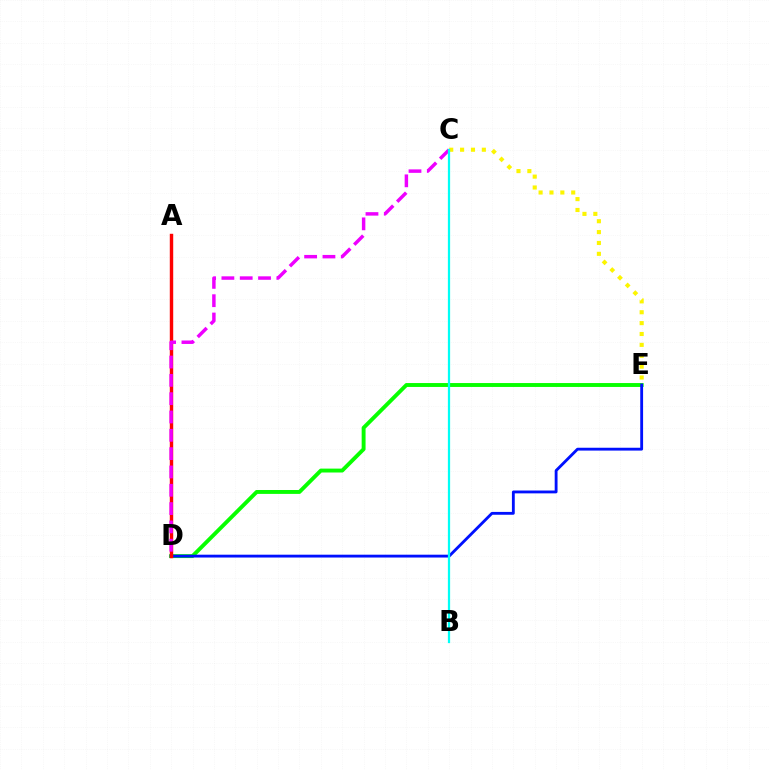{('D', 'E'): [{'color': '#08ff00', 'line_style': 'solid', 'thickness': 2.81}, {'color': '#0010ff', 'line_style': 'solid', 'thickness': 2.04}], ('A', 'D'): [{'color': '#ff0000', 'line_style': 'solid', 'thickness': 2.46}], ('C', 'D'): [{'color': '#ee00ff', 'line_style': 'dashed', 'thickness': 2.49}], ('C', 'E'): [{'color': '#fcf500', 'line_style': 'dotted', 'thickness': 2.95}], ('B', 'C'): [{'color': '#00fff6', 'line_style': 'solid', 'thickness': 1.61}]}